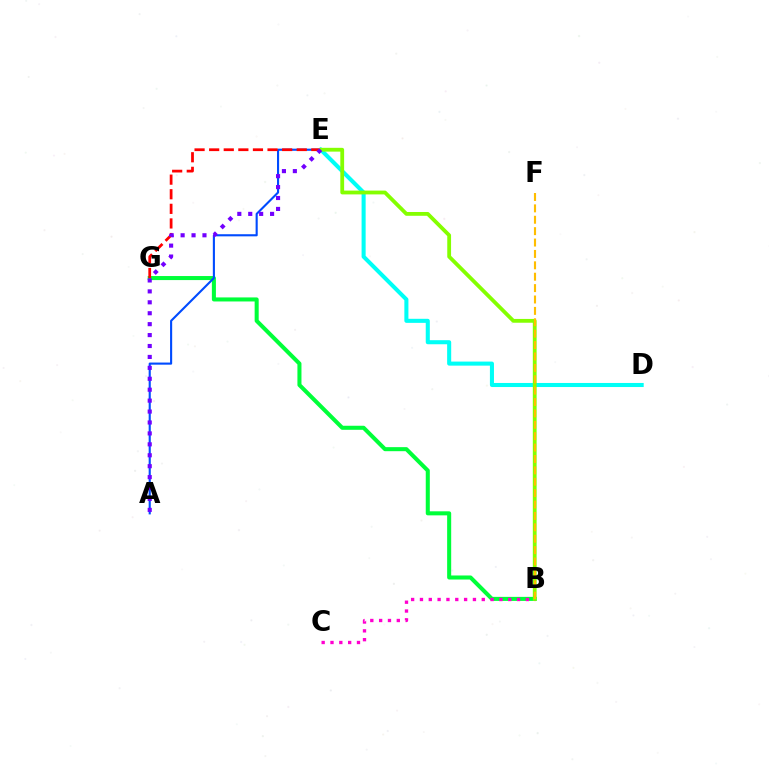{('B', 'G'): [{'color': '#00ff39', 'line_style': 'solid', 'thickness': 2.91}], ('D', 'E'): [{'color': '#00fff6', 'line_style': 'solid', 'thickness': 2.92}], ('A', 'E'): [{'color': '#004bff', 'line_style': 'solid', 'thickness': 1.52}, {'color': '#7200ff', 'line_style': 'dotted', 'thickness': 2.97}], ('E', 'G'): [{'color': '#ff0000', 'line_style': 'dashed', 'thickness': 1.98}], ('B', 'C'): [{'color': '#ff00cf', 'line_style': 'dotted', 'thickness': 2.4}], ('B', 'E'): [{'color': '#84ff00', 'line_style': 'solid', 'thickness': 2.74}], ('B', 'F'): [{'color': '#ffbd00', 'line_style': 'dashed', 'thickness': 1.55}]}